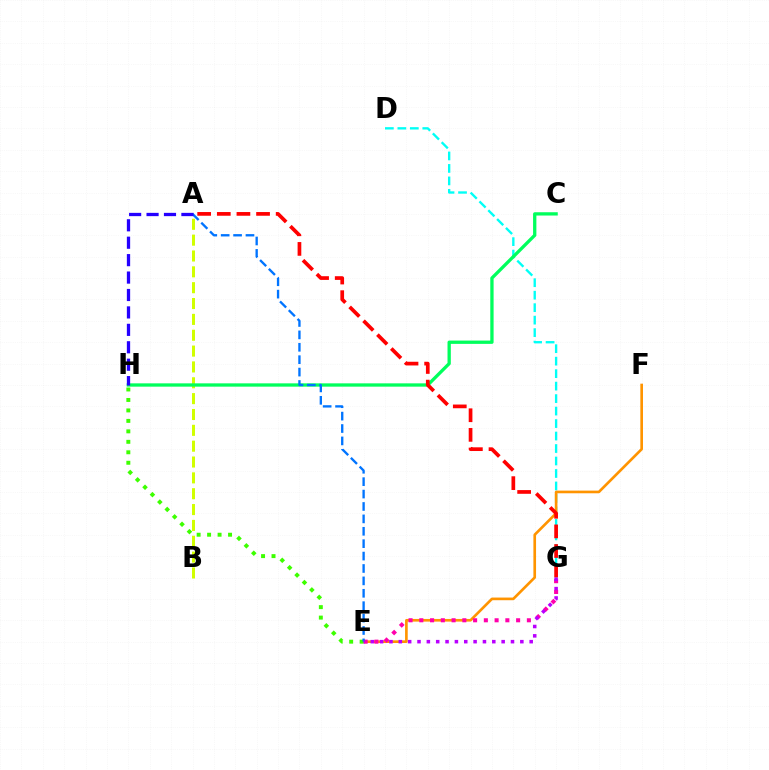{('D', 'G'): [{'color': '#00fff6', 'line_style': 'dashed', 'thickness': 1.7}], ('A', 'B'): [{'color': '#d1ff00', 'line_style': 'dashed', 'thickness': 2.15}], ('C', 'H'): [{'color': '#00ff5c', 'line_style': 'solid', 'thickness': 2.38}], ('E', 'F'): [{'color': '#ff9400', 'line_style': 'solid', 'thickness': 1.91}], ('E', 'G'): [{'color': '#ff00ac', 'line_style': 'dotted', 'thickness': 2.92}, {'color': '#b900ff', 'line_style': 'dotted', 'thickness': 2.54}], ('A', 'G'): [{'color': '#ff0000', 'line_style': 'dashed', 'thickness': 2.67}], ('E', 'H'): [{'color': '#3dff00', 'line_style': 'dotted', 'thickness': 2.84}], ('A', 'E'): [{'color': '#0074ff', 'line_style': 'dashed', 'thickness': 1.68}], ('A', 'H'): [{'color': '#2500ff', 'line_style': 'dashed', 'thickness': 2.37}]}